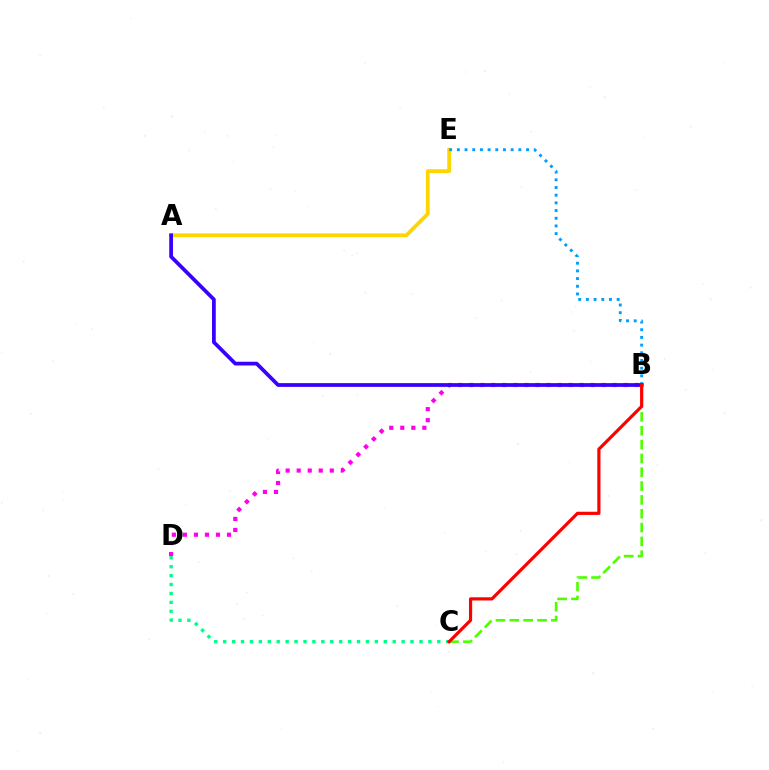{('C', 'D'): [{'color': '#00ff86', 'line_style': 'dotted', 'thickness': 2.42}], ('A', 'E'): [{'color': '#ffd500', 'line_style': 'solid', 'thickness': 2.73}], ('B', 'E'): [{'color': '#009eff', 'line_style': 'dotted', 'thickness': 2.09}], ('B', 'C'): [{'color': '#4fff00', 'line_style': 'dashed', 'thickness': 1.88}, {'color': '#ff0000', 'line_style': 'solid', 'thickness': 2.3}], ('B', 'D'): [{'color': '#ff00ed', 'line_style': 'dotted', 'thickness': 3.0}], ('A', 'B'): [{'color': '#3700ff', 'line_style': 'solid', 'thickness': 2.69}]}